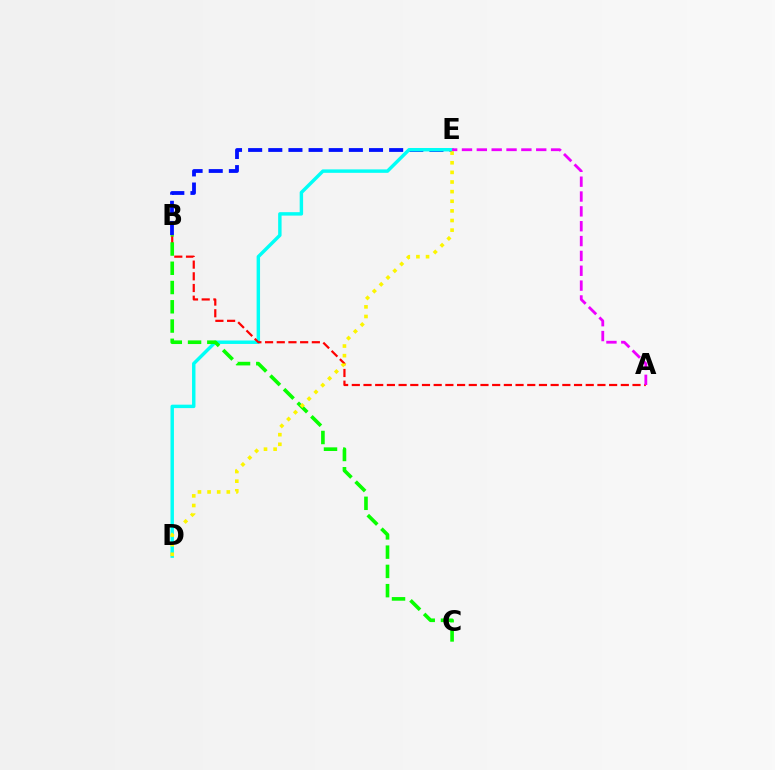{('B', 'E'): [{'color': '#0010ff', 'line_style': 'dashed', 'thickness': 2.74}], ('D', 'E'): [{'color': '#00fff6', 'line_style': 'solid', 'thickness': 2.47}, {'color': '#fcf500', 'line_style': 'dotted', 'thickness': 2.62}], ('A', 'B'): [{'color': '#ff0000', 'line_style': 'dashed', 'thickness': 1.59}], ('A', 'E'): [{'color': '#ee00ff', 'line_style': 'dashed', 'thickness': 2.02}], ('B', 'C'): [{'color': '#08ff00', 'line_style': 'dashed', 'thickness': 2.62}]}